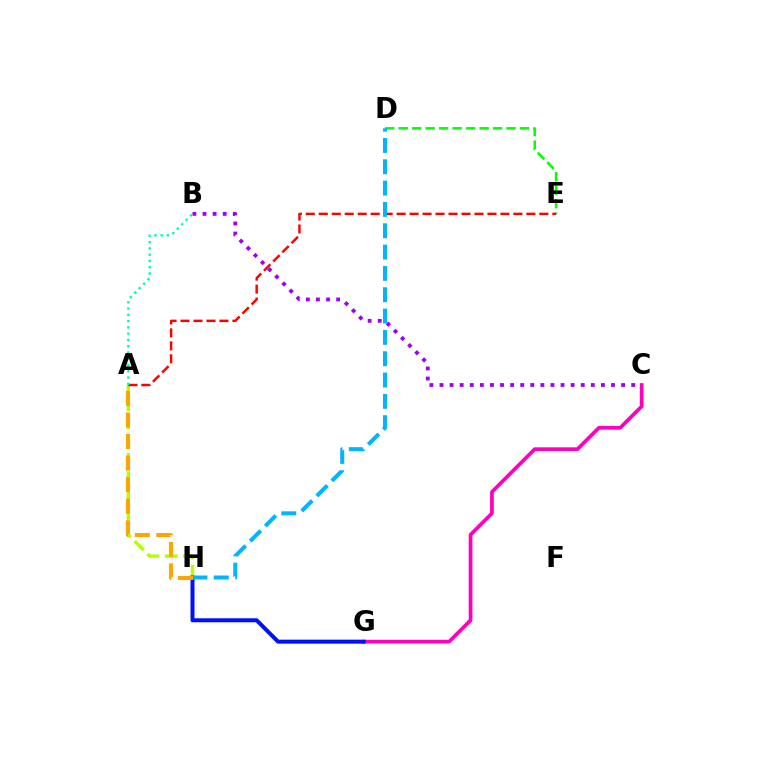{('B', 'C'): [{'color': '#9b00ff', 'line_style': 'dotted', 'thickness': 2.74}], ('D', 'E'): [{'color': '#08ff00', 'line_style': 'dashed', 'thickness': 1.83}], ('C', 'G'): [{'color': '#ff00bd', 'line_style': 'solid', 'thickness': 2.67}], ('A', 'H'): [{'color': '#b3ff00', 'line_style': 'dashed', 'thickness': 2.47}, {'color': '#ffa500', 'line_style': 'dashed', 'thickness': 2.93}], ('G', 'H'): [{'color': '#0010ff', 'line_style': 'solid', 'thickness': 2.88}], ('A', 'E'): [{'color': '#ff0000', 'line_style': 'dashed', 'thickness': 1.76}], ('D', 'H'): [{'color': '#00b5ff', 'line_style': 'dashed', 'thickness': 2.9}], ('A', 'B'): [{'color': '#00ff9d', 'line_style': 'dotted', 'thickness': 1.7}]}